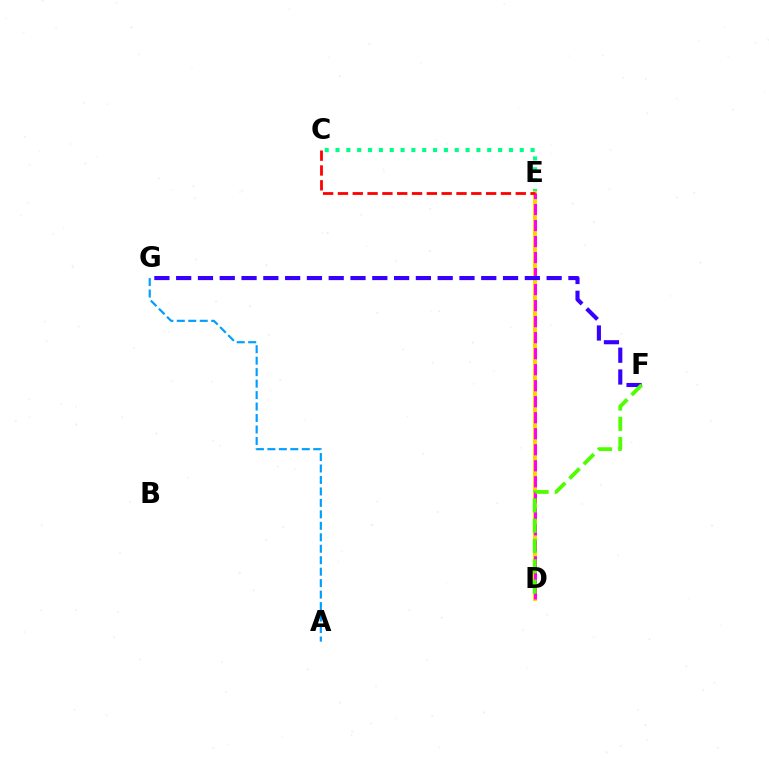{('C', 'E'): [{'color': '#00ff86', 'line_style': 'dotted', 'thickness': 2.94}, {'color': '#ff0000', 'line_style': 'dashed', 'thickness': 2.01}], ('D', 'E'): [{'color': '#ffd500', 'line_style': 'solid', 'thickness': 2.88}, {'color': '#ff00ed', 'line_style': 'dashed', 'thickness': 2.18}], ('F', 'G'): [{'color': '#3700ff', 'line_style': 'dashed', 'thickness': 2.96}], ('D', 'F'): [{'color': '#4fff00', 'line_style': 'dashed', 'thickness': 2.76}], ('A', 'G'): [{'color': '#009eff', 'line_style': 'dashed', 'thickness': 1.56}]}